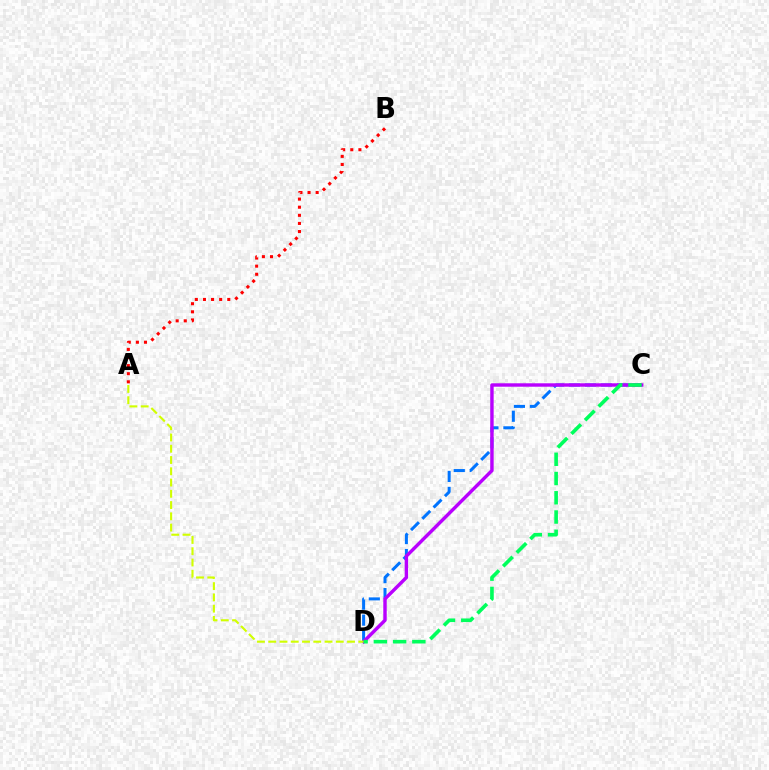{('C', 'D'): [{'color': '#0074ff', 'line_style': 'dashed', 'thickness': 2.17}, {'color': '#b900ff', 'line_style': 'solid', 'thickness': 2.46}, {'color': '#00ff5c', 'line_style': 'dashed', 'thickness': 2.62}], ('A', 'B'): [{'color': '#ff0000', 'line_style': 'dotted', 'thickness': 2.2}], ('A', 'D'): [{'color': '#d1ff00', 'line_style': 'dashed', 'thickness': 1.53}]}